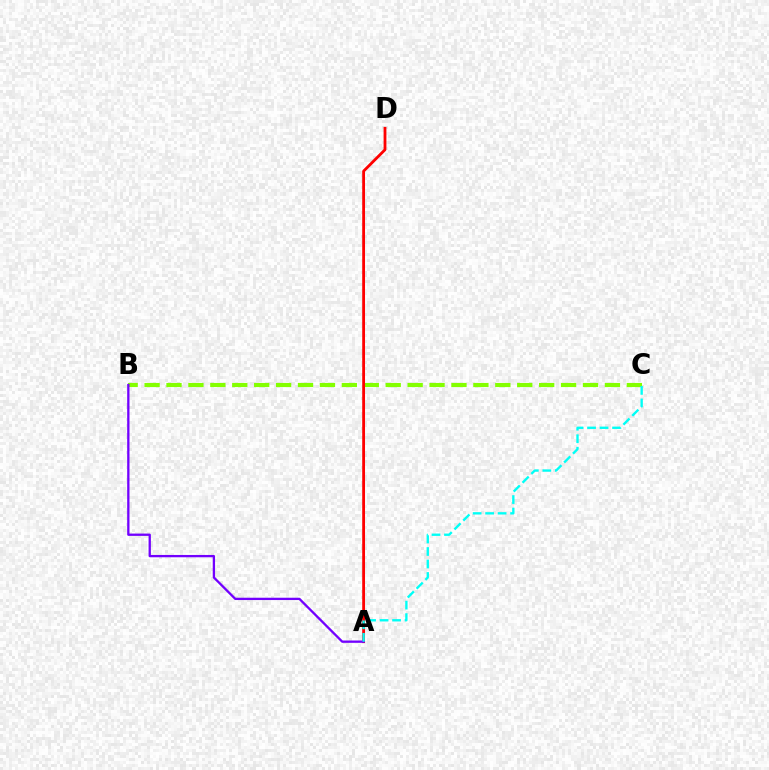{('B', 'C'): [{'color': '#84ff00', 'line_style': 'dashed', 'thickness': 2.98}], ('A', 'D'): [{'color': '#ff0000', 'line_style': 'solid', 'thickness': 2.02}], ('A', 'B'): [{'color': '#7200ff', 'line_style': 'solid', 'thickness': 1.66}], ('A', 'C'): [{'color': '#00fff6', 'line_style': 'dashed', 'thickness': 1.7}]}